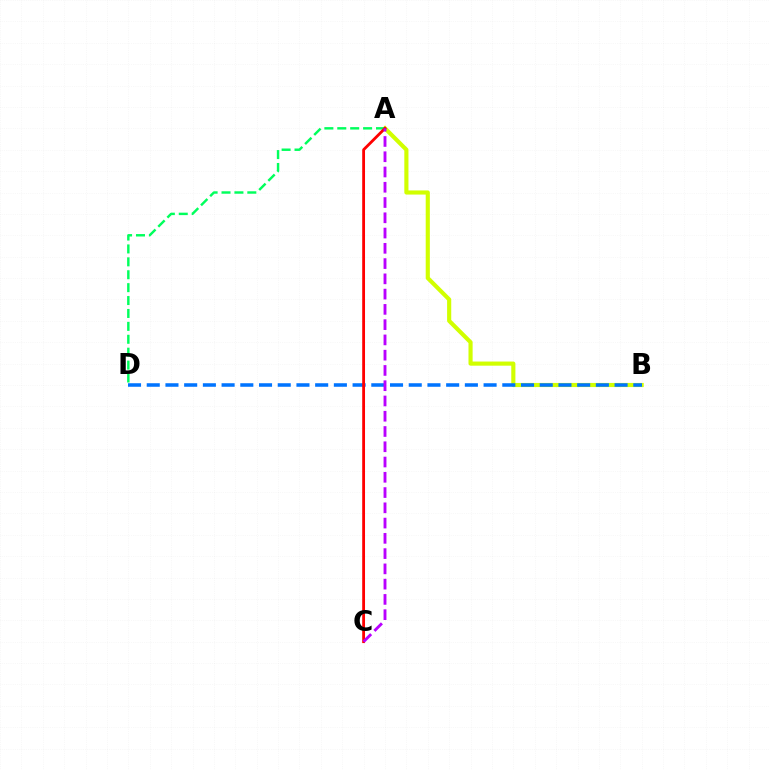{('A', 'B'): [{'color': '#d1ff00', 'line_style': 'solid', 'thickness': 2.98}], ('A', 'D'): [{'color': '#00ff5c', 'line_style': 'dashed', 'thickness': 1.75}], ('B', 'D'): [{'color': '#0074ff', 'line_style': 'dashed', 'thickness': 2.54}], ('A', 'C'): [{'color': '#ff0000', 'line_style': 'solid', 'thickness': 2.03}, {'color': '#b900ff', 'line_style': 'dashed', 'thickness': 2.07}]}